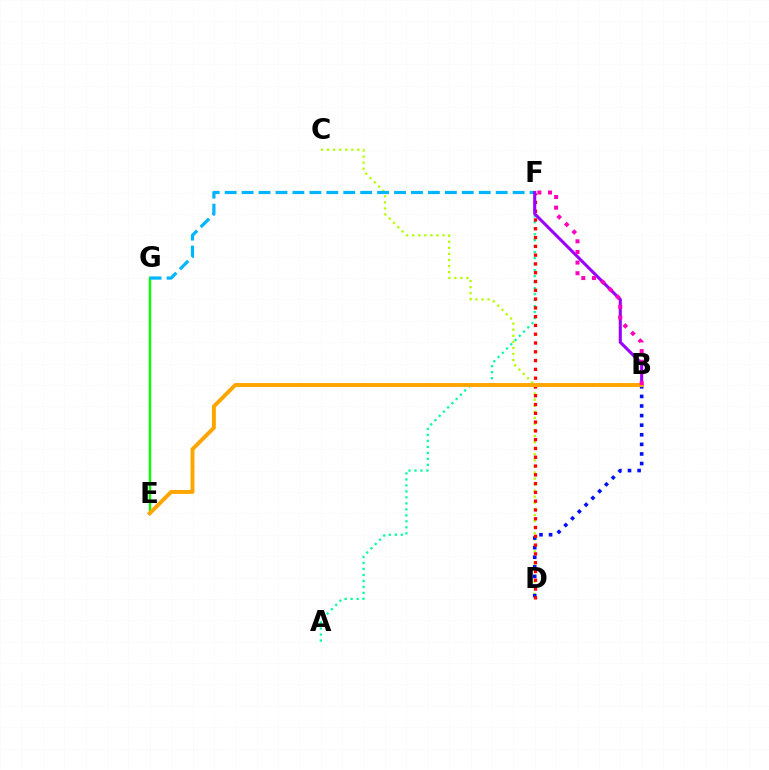{('A', 'F'): [{'color': '#00ff9d', 'line_style': 'dotted', 'thickness': 1.63}], ('C', 'D'): [{'color': '#b3ff00', 'line_style': 'dotted', 'thickness': 1.65}], ('B', 'D'): [{'color': '#0010ff', 'line_style': 'dotted', 'thickness': 2.61}], ('D', 'F'): [{'color': '#ff0000', 'line_style': 'dotted', 'thickness': 2.39}], ('E', 'G'): [{'color': '#08ff00', 'line_style': 'solid', 'thickness': 1.72}], ('F', 'G'): [{'color': '#00b5ff', 'line_style': 'dashed', 'thickness': 2.3}], ('B', 'F'): [{'color': '#9b00ff', 'line_style': 'solid', 'thickness': 2.21}, {'color': '#ff00bd', 'line_style': 'dotted', 'thickness': 2.89}], ('B', 'E'): [{'color': '#ffa500', 'line_style': 'solid', 'thickness': 2.83}]}